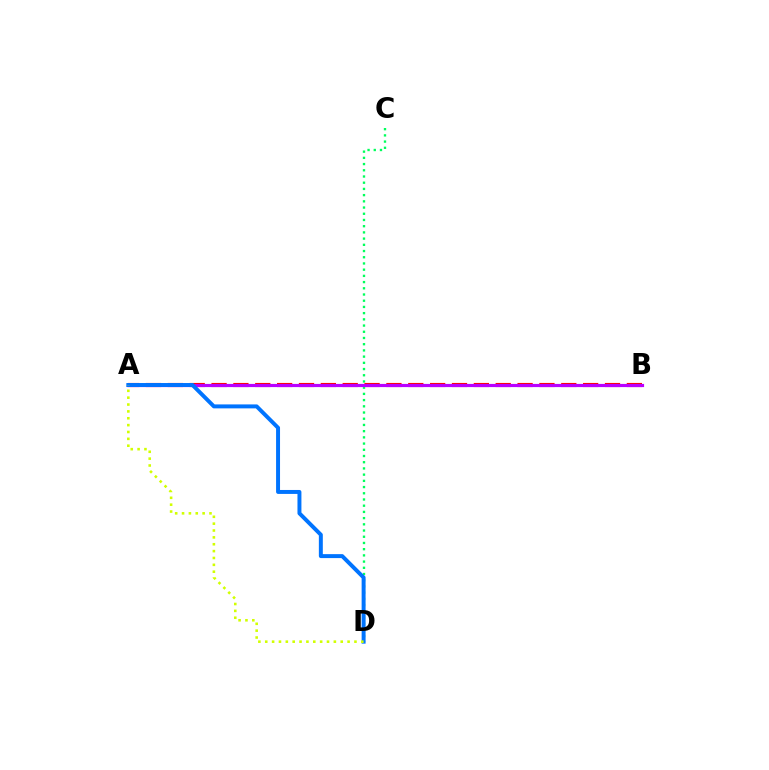{('C', 'D'): [{'color': '#00ff5c', 'line_style': 'dotted', 'thickness': 1.69}], ('A', 'B'): [{'color': '#ff0000', 'line_style': 'dashed', 'thickness': 2.97}, {'color': '#b900ff', 'line_style': 'solid', 'thickness': 2.29}], ('A', 'D'): [{'color': '#0074ff', 'line_style': 'solid', 'thickness': 2.85}, {'color': '#d1ff00', 'line_style': 'dotted', 'thickness': 1.86}]}